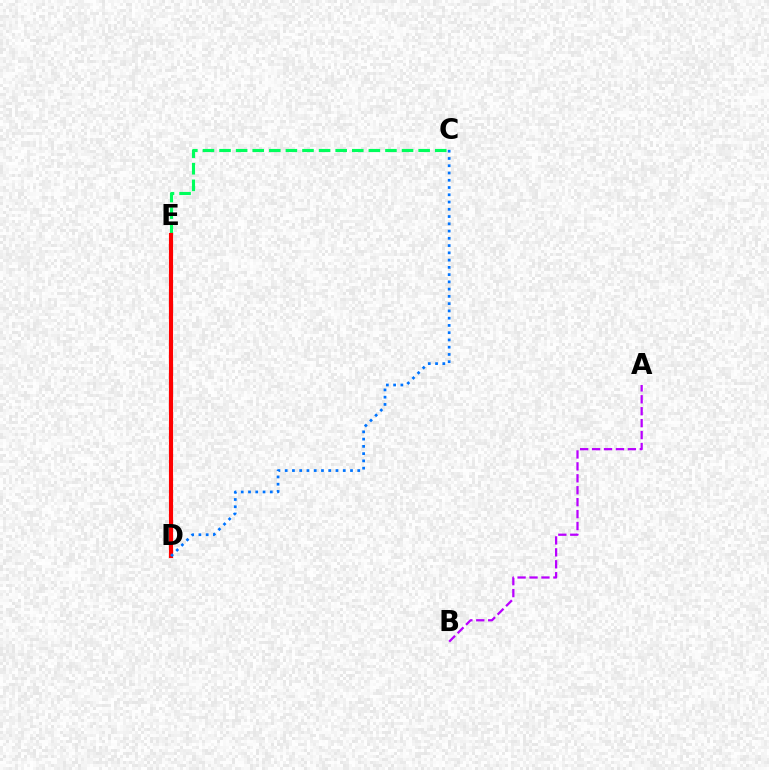{('A', 'B'): [{'color': '#b900ff', 'line_style': 'dashed', 'thickness': 1.62}], ('C', 'E'): [{'color': '#00ff5c', 'line_style': 'dashed', 'thickness': 2.25}], ('D', 'E'): [{'color': '#d1ff00', 'line_style': 'dotted', 'thickness': 1.6}, {'color': '#ff0000', 'line_style': 'solid', 'thickness': 2.98}], ('C', 'D'): [{'color': '#0074ff', 'line_style': 'dotted', 'thickness': 1.97}]}